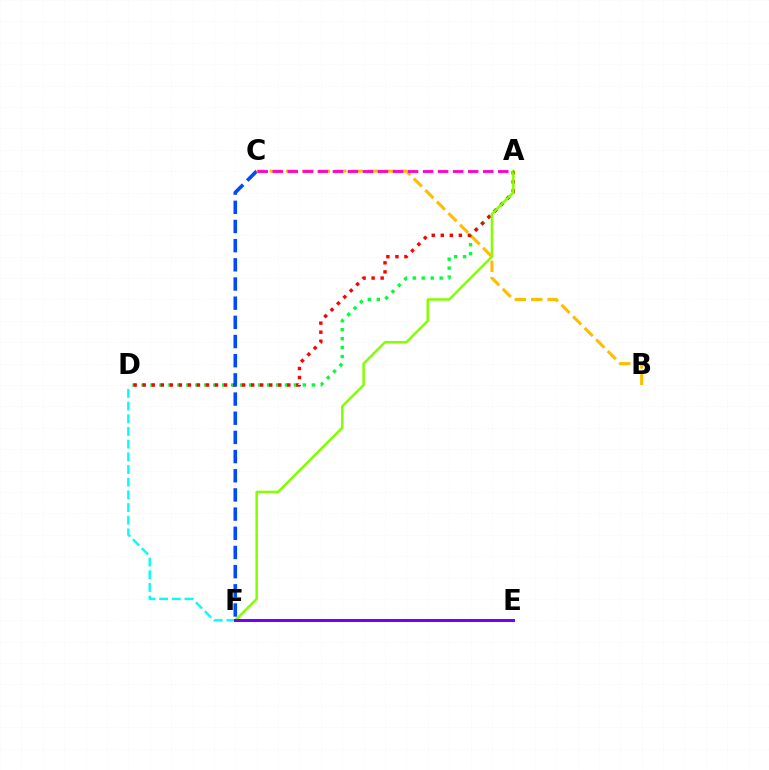{('A', 'D'): [{'color': '#00ff39', 'line_style': 'dotted', 'thickness': 2.44}, {'color': '#ff0000', 'line_style': 'dotted', 'thickness': 2.46}], ('C', 'F'): [{'color': '#004bff', 'line_style': 'dashed', 'thickness': 2.6}], ('A', 'F'): [{'color': '#84ff00', 'line_style': 'solid', 'thickness': 1.8}], ('D', 'F'): [{'color': '#00fff6', 'line_style': 'dashed', 'thickness': 1.72}], ('B', 'C'): [{'color': '#ffbd00', 'line_style': 'dashed', 'thickness': 2.22}], ('E', 'F'): [{'color': '#7200ff', 'line_style': 'solid', 'thickness': 2.15}], ('A', 'C'): [{'color': '#ff00cf', 'line_style': 'dashed', 'thickness': 2.04}]}